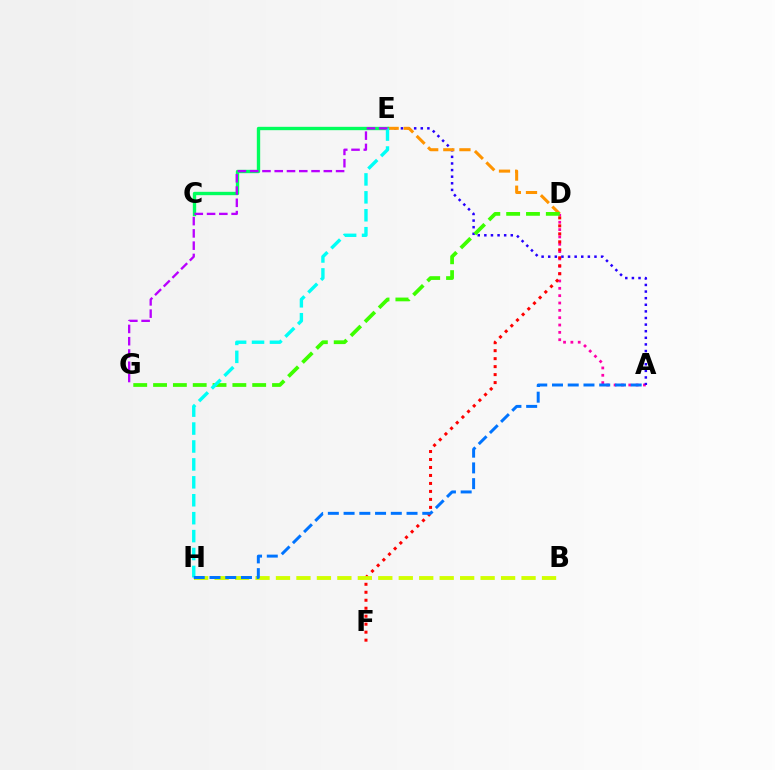{('A', 'D'): [{'color': '#ff00ac', 'line_style': 'dotted', 'thickness': 1.99}], ('D', 'F'): [{'color': '#ff0000', 'line_style': 'dotted', 'thickness': 2.17}], ('B', 'H'): [{'color': '#d1ff00', 'line_style': 'dashed', 'thickness': 2.78}], ('A', 'E'): [{'color': '#2500ff', 'line_style': 'dotted', 'thickness': 1.8}], ('D', 'E'): [{'color': '#ff9400', 'line_style': 'dashed', 'thickness': 2.19}], ('C', 'E'): [{'color': '#00ff5c', 'line_style': 'solid', 'thickness': 2.42}], ('D', 'G'): [{'color': '#3dff00', 'line_style': 'dashed', 'thickness': 2.69}], ('E', 'H'): [{'color': '#00fff6', 'line_style': 'dashed', 'thickness': 2.44}], ('A', 'H'): [{'color': '#0074ff', 'line_style': 'dashed', 'thickness': 2.14}], ('E', 'G'): [{'color': '#b900ff', 'line_style': 'dashed', 'thickness': 1.67}]}